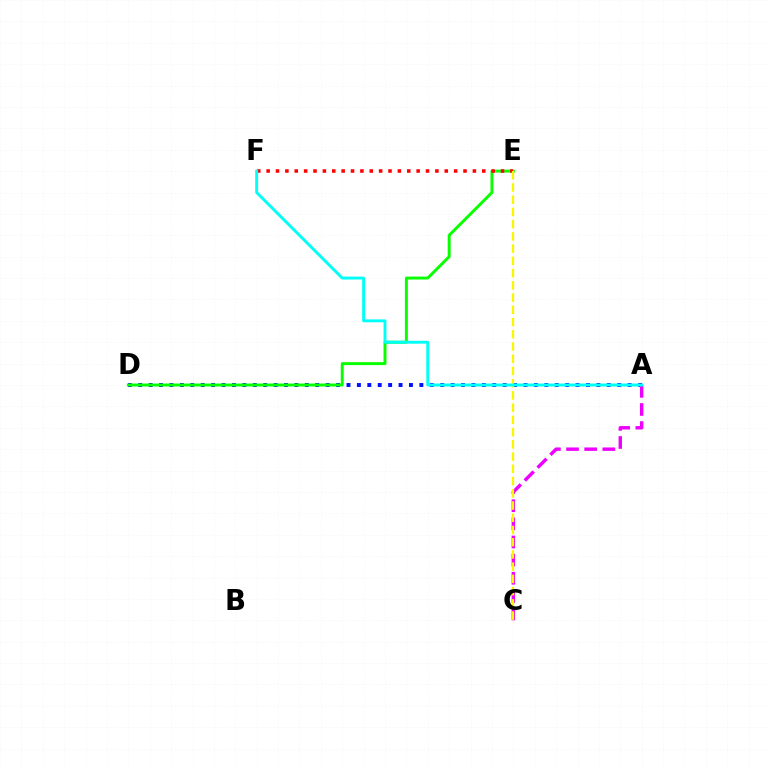{('A', 'D'): [{'color': '#0010ff', 'line_style': 'dotted', 'thickness': 2.83}], ('D', 'E'): [{'color': '#08ff00', 'line_style': 'solid', 'thickness': 2.12}], ('A', 'C'): [{'color': '#ee00ff', 'line_style': 'dashed', 'thickness': 2.46}], ('E', 'F'): [{'color': '#ff0000', 'line_style': 'dotted', 'thickness': 2.55}], ('C', 'E'): [{'color': '#fcf500', 'line_style': 'dashed', 'thickness': 1.66}], ('A', 'F'): [{'color': '#00fff6', 'line_style': 'solid', 'thickness': 2.09}]}